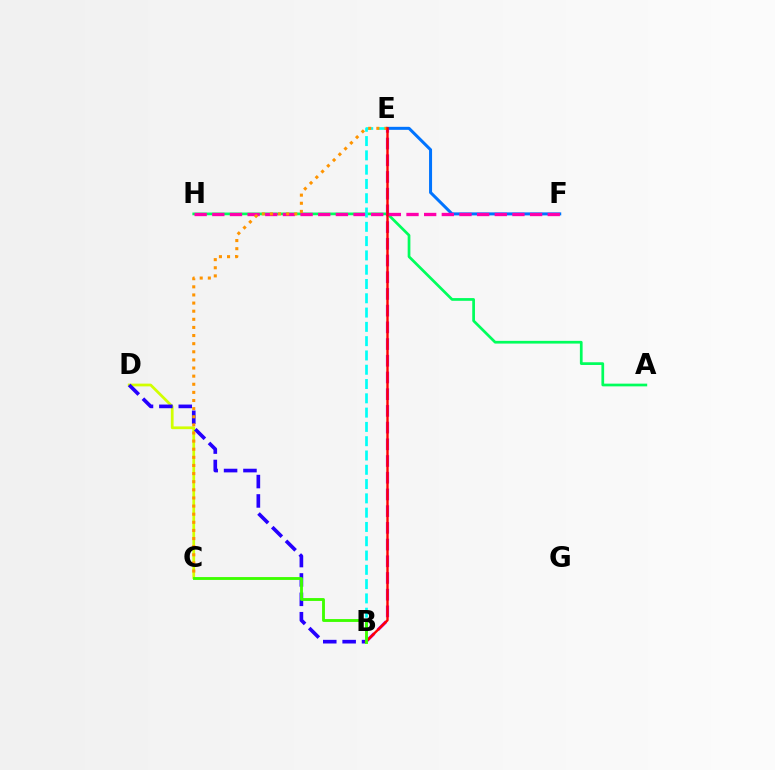{('C', 'D'): [{'color': '#d1ff00', 'line_style': 'solid', 'thickness': 1.97}], ('E', 'F'): [{'color': '#0074ff', 'line_style': 'solid', 'thickness': 2.17}], ('A', 'H'): [{'color': '#00ff5c', 'line_style': 'solid', 'thickness': 1.96}], ('B', 'E'): [{'color': '#b900ff', 'line_style': 'dashed', 'thickness': 2.27}, {'color': '#00fff6', 'line_style': 'dashed', 'thickness': 1.94}, {'color': '#ff0000', 'line_style': 'solid', 'thickness': 1.72}], ('F', 'H'): [{'color': '#ff00ac', 'line_style': 'dashed', 'thickness': 2.4}], ('B', 'D'): [{'color': '#2500ff', 'line_style': 'dashed', 'thickness': 2.63}], ('C', 'E'): [{'color': '#ff9400', 'line_style': 'dotted', 'thickness': 2.21}], ('B', 'C'): [{'color': '#3dff00', 'line_style': 'solid', 'thickness': 2.07}]}